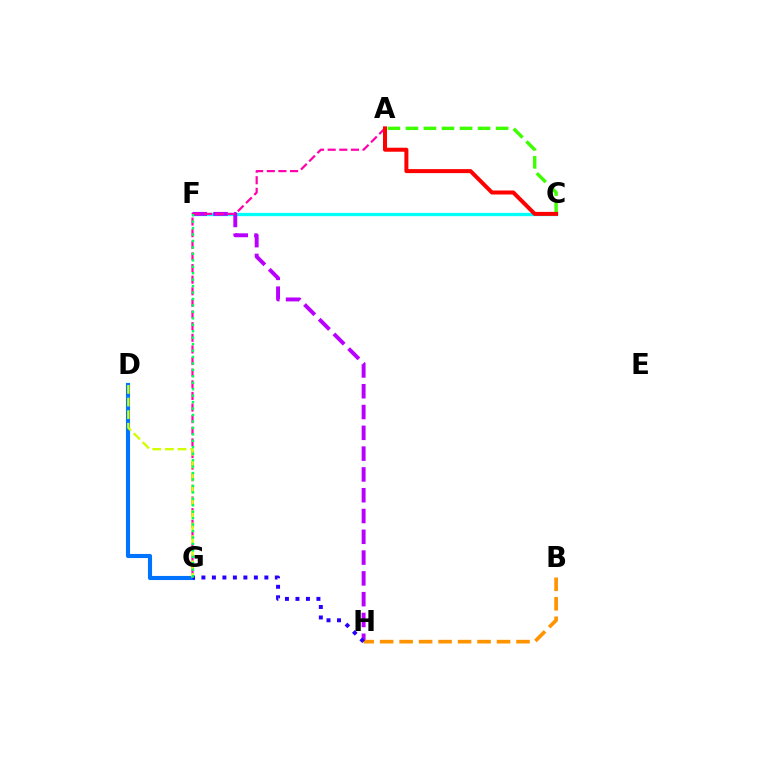{('C', 'F'): [{'color': '#00fff6', 'line_style': 'solid', 'thickness': 2.39}], ('A', 'C'): [{'color': '#3dff00', 'line_style': 'dashed', 'thickness': 2.45}, {'color': '#ff0000', 'line_style': 'solid', 'thickness': 2.88}], ('F', 'H'): [{'color': '#b900ff', 'line_style': 'dashed', 'thickness': 2.82}], ('B', 'H'): [{'color': '#ff9400', 'line_style': 'dashed', 'thickness': 2.65}], ('D', 'G'): [{'color': '#0074ff', 'line_style': 'solid', 'thickness': 2.96}, {'color': '#d1ff00', 'line_style': 'dashed', 'thickness': 1.71}], ('G', 'H'): [{'color': '#2500ff', 'line_style': 'dotted', 'thickness': 2.85}], ('A', 'G'): [{'color': '#ff00ac', 'line_style': 'dashed', 'thickness': 1.58}], ('F', 'G'): [{'color': '#00ff5c', 'line_style': 'dotted', 'thickness': 1.75}]}